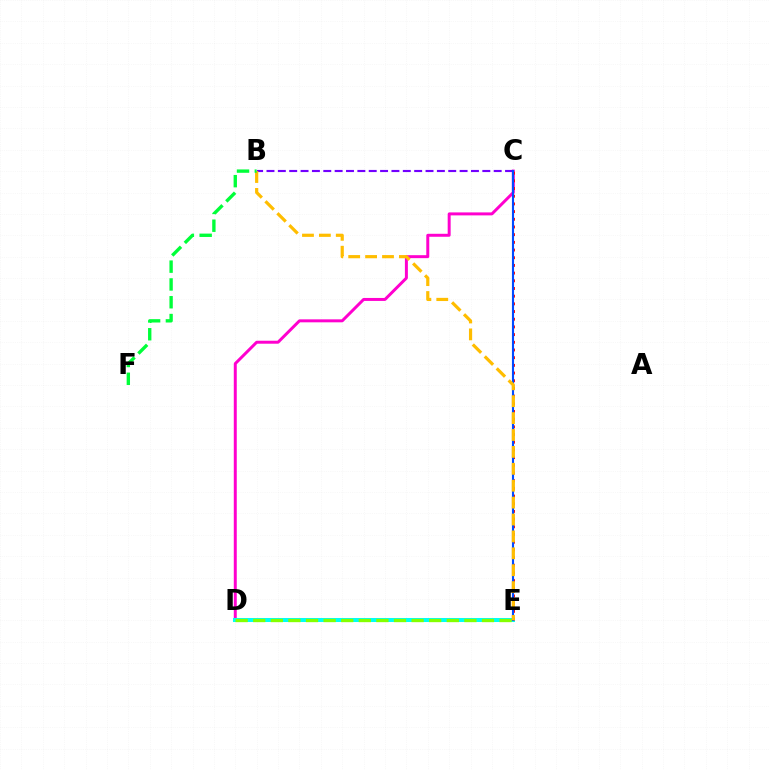{('C', 'D'): [{'color': '#ff00cf', 'line_style': 'solid', 'thickness': 2.14}], ('D', 'E'): [{'color': '#00fff6', 'line_style': 'solid', 'thickness': 2.89}, {'color': '#84ff00', 'line_style': 'dashed', 'thickness': 2.39}], ('C', 'E'): [{'color': '#ff0000', 'line_style': 'dotted', 'thickness': 2.09}, {'color': '#004bff', 'line_style': 'solid', 'thickness': 1.53}], ('B', 'C'): [{'color': '#7200ff', 'line_style': 'dashed', 'thickness': 1.54}], ('B', 'E'): [{'color': '#ffbd00', 'line_style': 'dashed', 'thickness': 2.3}], ('B', 'F'): [{'color': '#00ff39', 'line_style': 'dashed', 'thickness': 2.42}]}